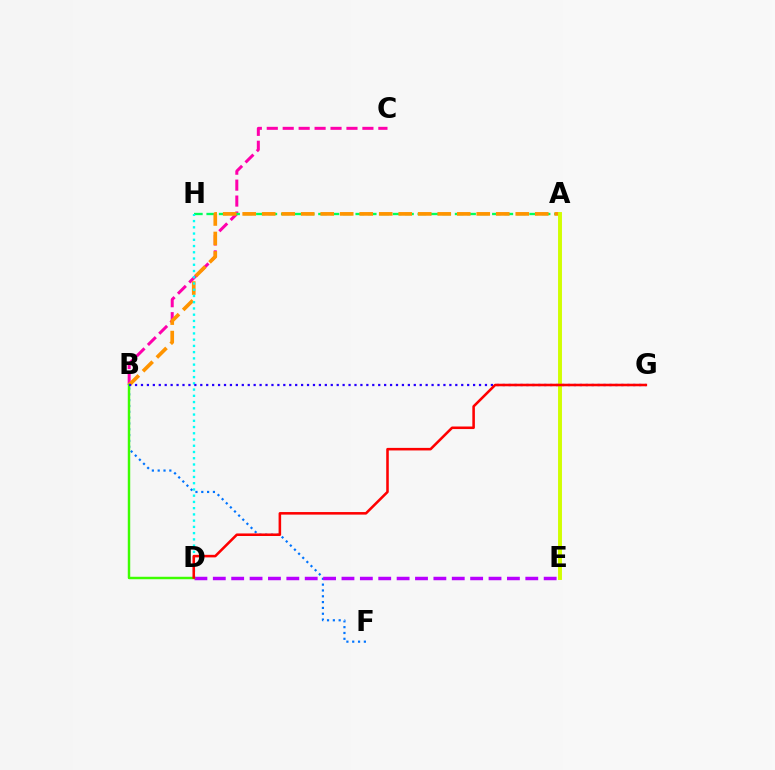{('B', 'C'): [{'color': '#ff00ac', 'line_style': 'dashed', 'thickness': 2.17}], ('A', 'H'): [{'color': '#00ff5c', 'line_style': 'dashed', 'thickness': 1.69}], ('B', 'F'): [{'color': '#0074ff', 'line_style': 'dotted', 'thickness': 1.58}], ('A', 'B'): [{'color': '#ff9400', 'line_style': 'dashed', 'thickness': 2.65}], ('D', 'H'): [{'color': '#00fff6', 'line_style': 'dotted', 'thickness': 1.7}], ('D', 'E'): [{'color': '#b900ff', 'line_style': 'dashed', 'thickness': 2.5}], ('A', 'E'): [{'color': '#d1ff00', 'line_style': 'solid', 'thickness': 2.81}], ('B', 'D'): [{'color': '#3dff00', 'line_style': 'solid', 'thickness': 1.77}], ('B', 'G'): [{'color': '#2500ff', 'line_style': 'dotted', 'thickness': 1.61}], ('D', 'G'): [{'color': '#ff0000', 'line_style': 'solid', 'thickness': 1.84}]}